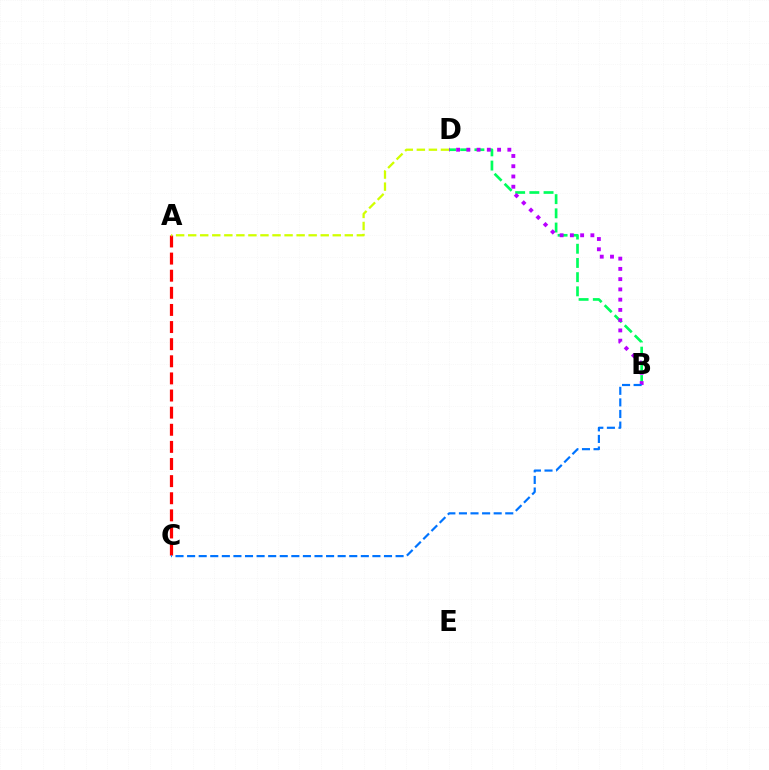{('A', 'C'): [{'color': '#ff0000', 'line_style': 'dashed', 'thickness': 2.33}], ('A', 'D'): [{'color': '#d1ff00', 'line_style': 'dashed', 'thickness': 1.64}], ('B', 'D'): [{'color': '#00ff5c', 'line_style': 'dashed', 'thickness': 1.93}, {'color': '#b900ff', 'line_style': 'dotted', 'thickness': 2.79}], ('B', 'C'): [{'color': '#0074ff', 'line_style': 'dashed', 'thickness': 1.57}]}